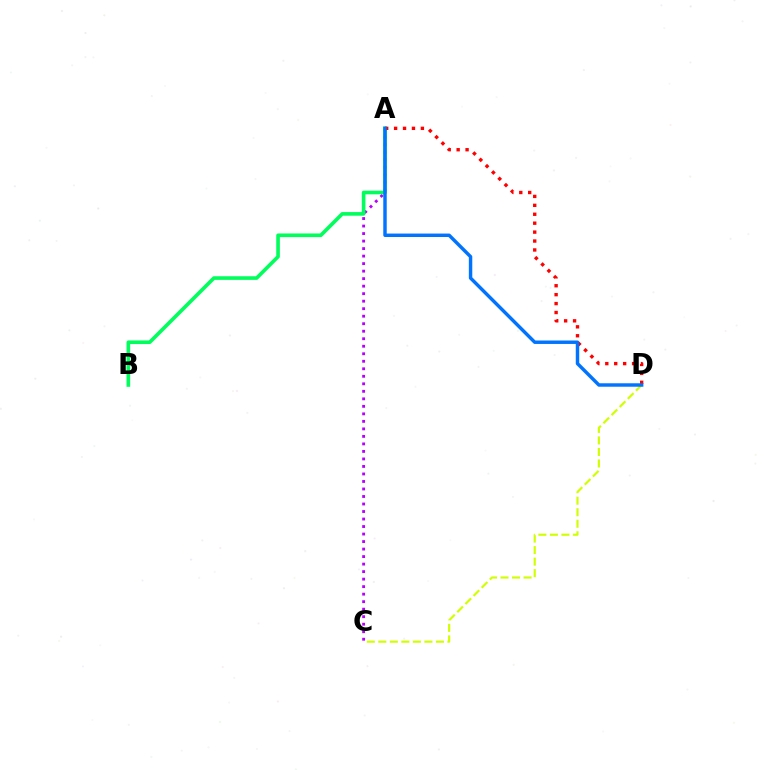{('C', 'D'): [{'color': '#d1ff00', 'line_style': 'dashed', 'thickness': 1.57}], ('A', 'C'): [{'color': '#b900ff', 'line_style': 'dotted', 'thickness': 2.04}], ('A', 'B'): [{'color': '#00ff5c', 'line_style': 'solid', 'thickness': 2.61}], ('A', 'D'): [{'color': '#ff0000', 'line_style': 'dotted', 'thickness': 2.43}, {'color': '#0074ff', 'line_style': 'solid', 'thickness': 2.48}]}